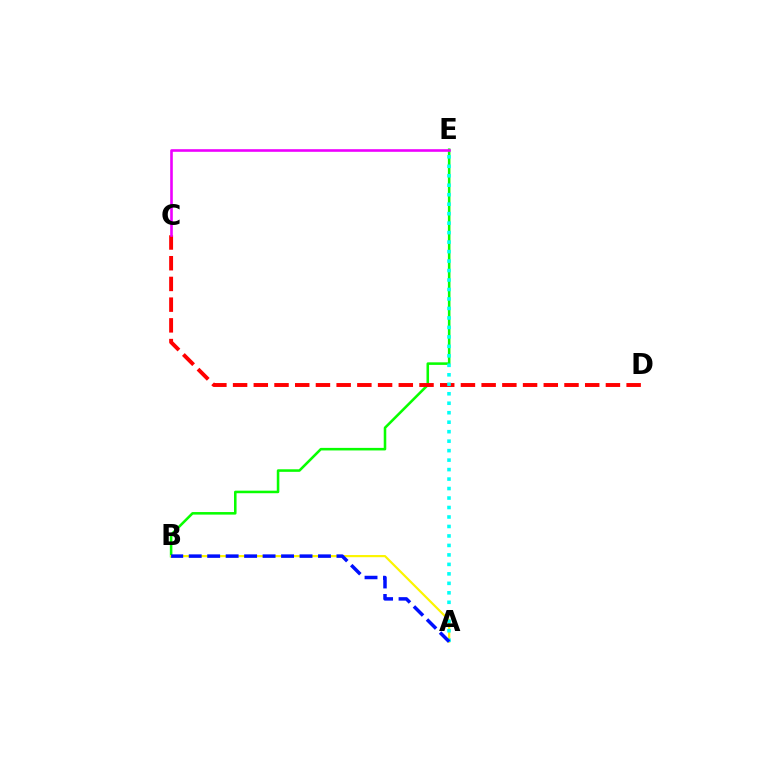{('B', 'E'): [{'color': '#08ff00', 'line_style': 'solid', 'thickness': 1.84}], ('C', 'D'): [{'color': '#ff0000', 'line_style': 'dashed', 'thickness': 2.81}], ('A', 'B'): [{'color': '#fcf500', 'line_style': 'solid', 'thickness': 1.57}, {'color': '#0010ff', 'line_style': 'dashed', 'thickness': 2.51}], ('A', 'E'): [{'color': '#00fff6', 'line_style': 'dotted', 'thickness': 2.58}], ('C', 'E'): [{'color': '#ee00ff', 'line_style': 'solid', 'thickness': 1.89}]}